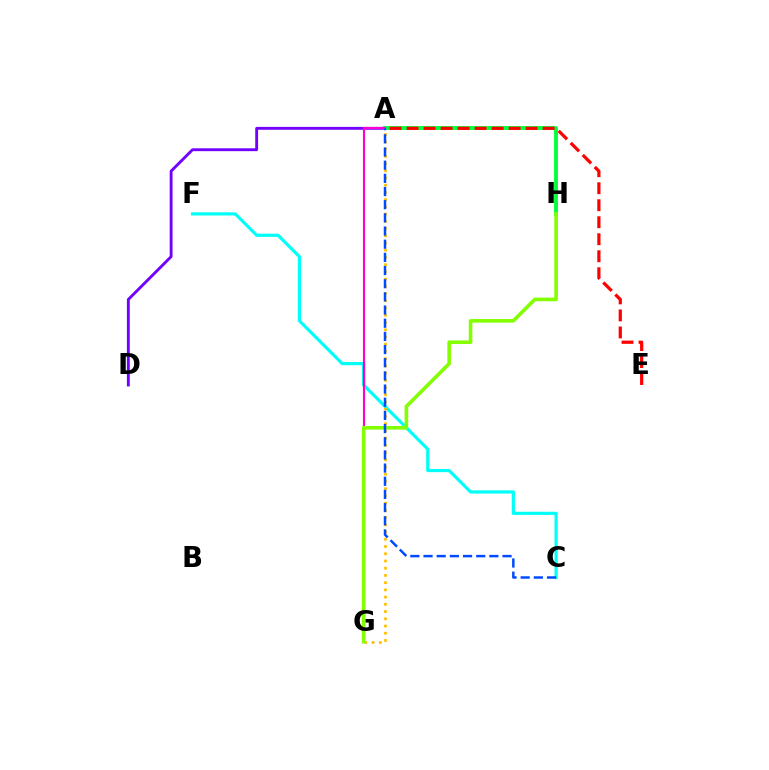{('A', 'D'): [{'color': '#7200ff', 'line_style': 'solid', 'thickness': 2.06}], ('C', 'F'): [{'color': '#00fff6', 'line_style': 'solid', 'thickness': 2.3}], ('A', 'H'): [{'color': '#00ff39', 'line_style': 'solid', 'thickness': 2.77}], ('A', 'E'): [{'color': '#ff0000', 'line_style': 'dashed', 'thickness': 2.31}], ('A', 'G'): [{'color': '#ffbd00', 'line_style': 'dotted', 'thickness': 1.96}, {'color': '#ff00cf', 'line_style': 'solid', 'thickness': 1.53}], ('G', 'H'): [{'color': '#84ff00', 'line_style': 'solid', 'thickness': 2.59}], ('A', 'C'): [{'color': '#004bff', 'line_style': 'dashed', 'thickness': 1.79}]}